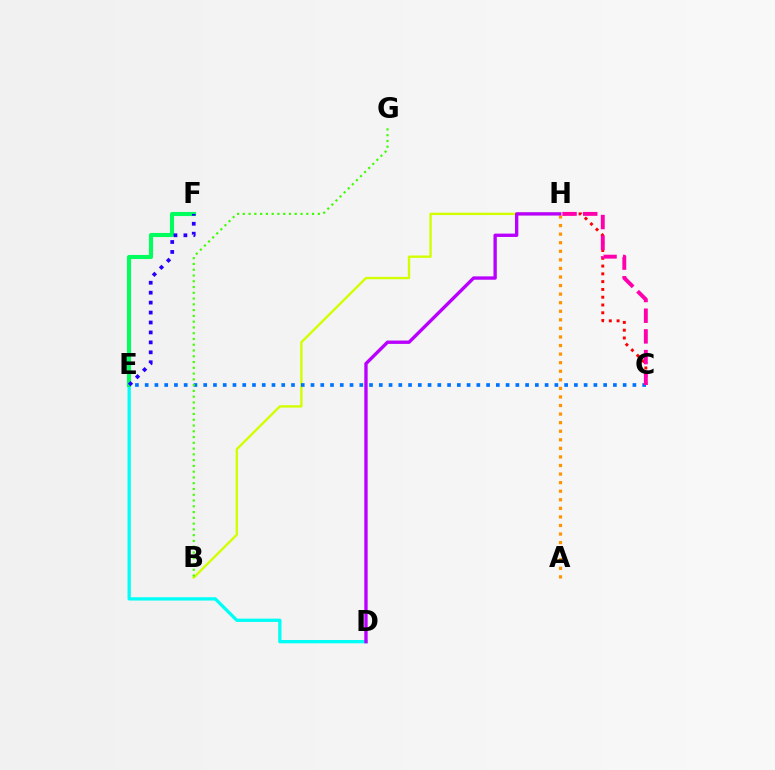{('D', 'E'): [{'color': '#00fff6', 'line_style': 'solid', 'thickness': 2.37}], ('A', 'H'): [{'color': '#ff9400', 'line_style': 'dotted', 'thickness': 2.33}], ('C', 'H'): [{'color': '#ff0000', 'line_style': 'dotted', 'thickness': 2.12}, {'color': '#ff00ac', 'line_style': 'dashed', 'thickness': 2.81}], ('B', 'H'): [{'color': '#d1ff00', 'line_style': 'solid', 'thickness': 1.71}], ('D', 'H'): [{'color': '#b900ff', 'line_style': 'solid', 'thickness': 2.41}], ('E', 'F'): [{'color': '#00ff5c', 'line_style': 'solid', 'thickness': 2.94}, {'color': '#2500ff', 'line_style': 'dotted', 'thickness': 2.7}], ('C', 'E'): [{'color': '#0074ff', 'line_style': 'dotted', 'thickness': 2.65}], ('B', 'G'): [{'color': '#3dff00', 'line_style': 'dotted', 'thickness': 1.57}]}